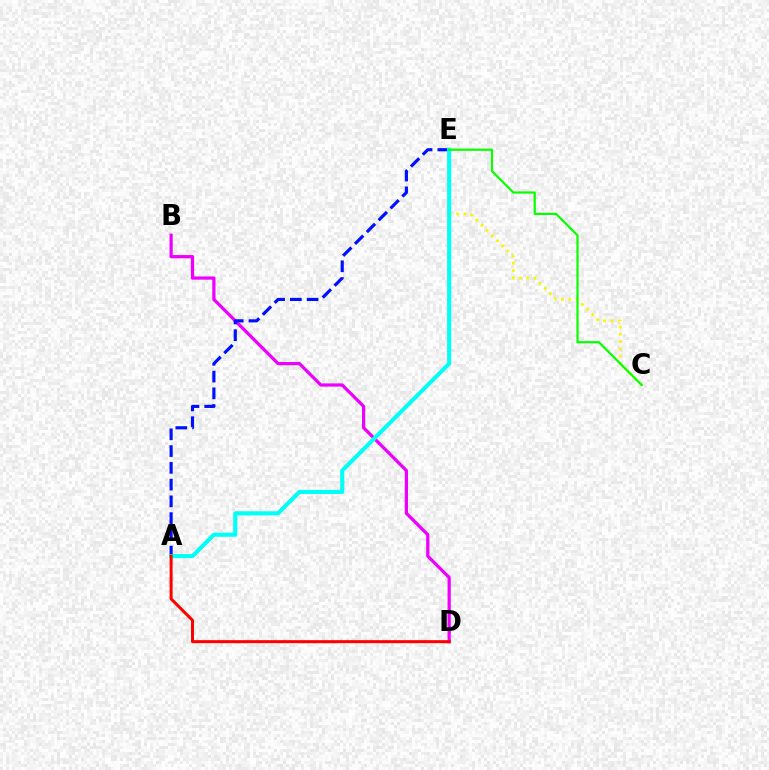{('C', 'E'): [{'color': '#fcf500', 'line_style': 'dotted', 'thickness': 1.98}, {'color': '#08ff00', 'line_style': 'solid', 'thickness': 1.58}], ('B', 'D'): [{'color': '#ee00ff', 'line_style': 'solid', 'thickness': 2.33}], ('A', 'E'): [{'color': '#0010ff', 'line_style': 'dashed', 'thickness': 2.28}, {'color': '#00fff6', 'line_style': 'solid', 'thickness': 2.96}], ('A', 'D'): [{'color': '#ff0000', 'line_style': 'solid', 'thickness': 2.17}]}